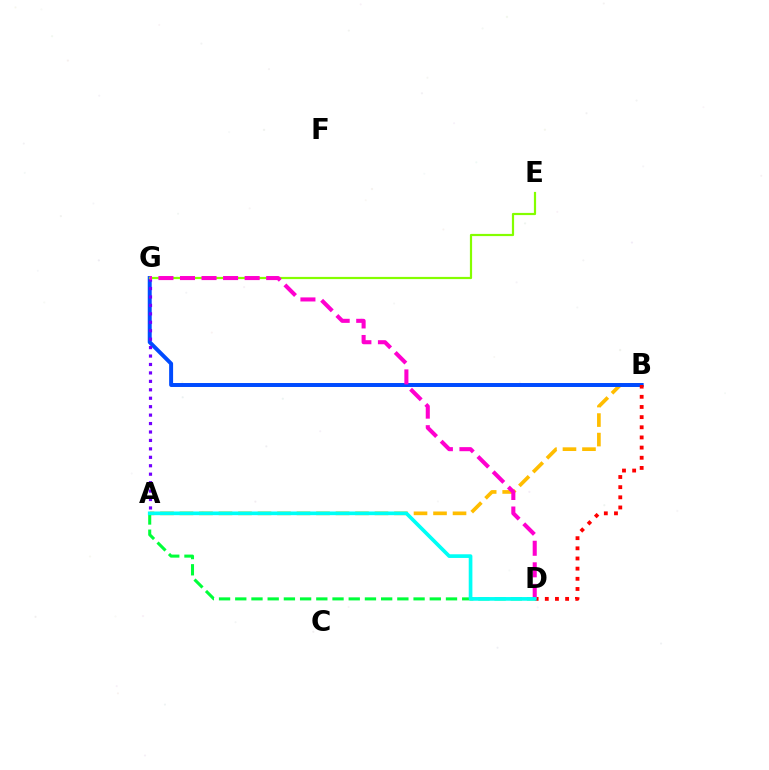{('A', 'B'): [{'color': '#ffbd00', 'line_style': 'dashed', 'thickness': 2.65}], ('B', 'G'): [{'color': '#004bff', 'line_style': 'solid', 'thickness': 2.85}], ('A', 'G'): [{'color': '#7200ff', 'line_style': 'dotted', 'thickness': 2.29}], ('A', 'D'): [{'color': '#00ff39', 'line_style': 'dashed', 'thickness': 2.2}, {'color': '#00fff6', 'line_style': 'solid', 'thickness': 2.64}], ('B', 'D'): [{'color': '#ff0000', 'line_style': 'dotted', 'thickness': 2.76}], ('E', 'G'): [{'color': '#84ff00', 'line_style': 'solid', 'thickness': 1.58}], ('D', 'G'): [{'color': '#ff00cf', 'line_style': 'dashed', 'thickness': 2.93}]}